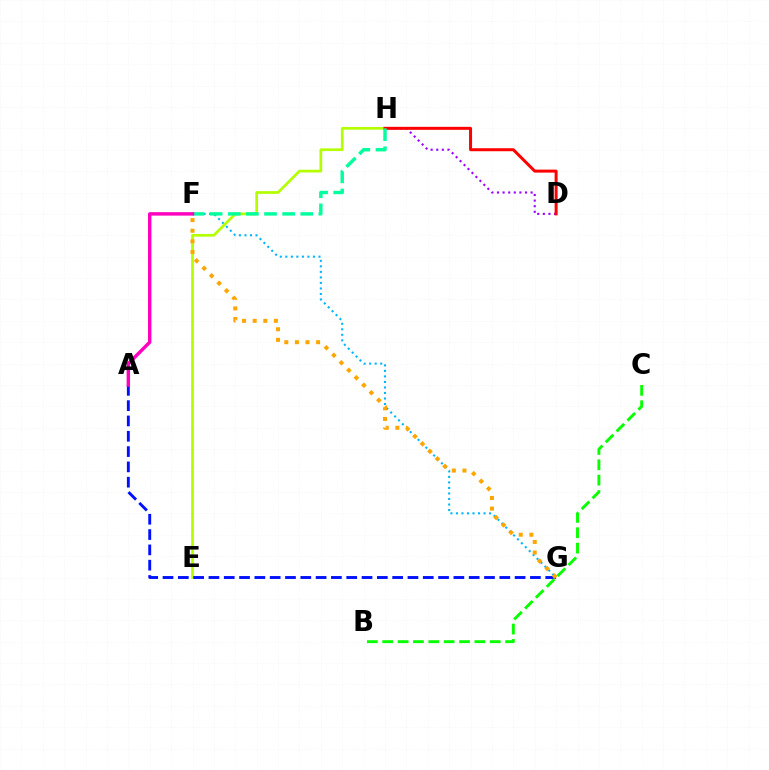{('D', 'H'): [{'color': '#9b00ff', 'line_style': 'dotted', 'thickness': 1.52}, {'color': '#ff0000', 'line_style': 'solid', 'thickness': 2.16}], ('F', 'G'): [{'color': '#00b5ff', 'line_style': 'dotted', 'thickness': 1.5}, {'color': '#ffa500', 'line_style': 'dotted', 'thickness': 2.88}], ('E', 'H'): [{'color': '#b3ff00', 'line_style': 'solid', 'thickness': 1.96}], ('A', 'G'): [{'color': '#0010ff', 'line_style': 'dashed', 'thickness': 2.08}], ('F', 'H'): [{'color': '#00ff9d', 'line_style': 'dashed', 'thickness': 2.46}], ('A', 'F'): [{'color': '#ff00bd', 'line_style': 'solid', 'thickness': 2.47}], ('B', 'C'): [{'color': '#08ff00', 'line_style': 'dashed', 'thickness': 2.09}]}